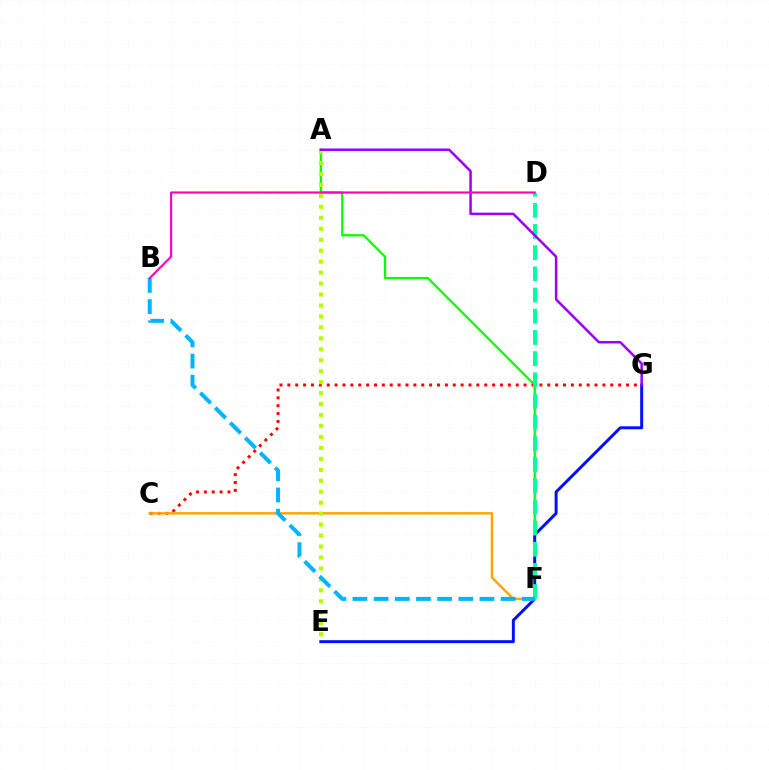{('A', 'F'): [{'color': '#08ff00', 'line_style': 'solid', 'thickness': 1.63}], ('E', 'G'): [{'color': '#0010ff', 'line_style': 'solid', 'thickness': 2.14}], ('C', 'G'): [{'color': '#ff0000', 'line_style': 'dotted', 'thickness': 2.14}], ('C', 'F'): [{'color': '#ffa500', 'line_style': 'solid', 'thickness': 1.78}], ('D', 'F'): [{'color': '#00ff9d', 'line_style': 'dashed', 'thickness': 2.88}], ('A', 'E'): [{'color': '#b3ff00', 'line_style': 'dotted', 'thickness': 2.98}], ('B', 'F'): [{'color': '#00b5ff', 'line_style': 'dashed', 'thickness': 2.88}], ('A', 'G'): [{'color': '#9b00ff', 'line_style': 'solid', 'thickness': 1.81}], ('B', 'D'): [{'color': '#ff00bd', 'line_style': 'solid', 'thickness': 1.55}]}